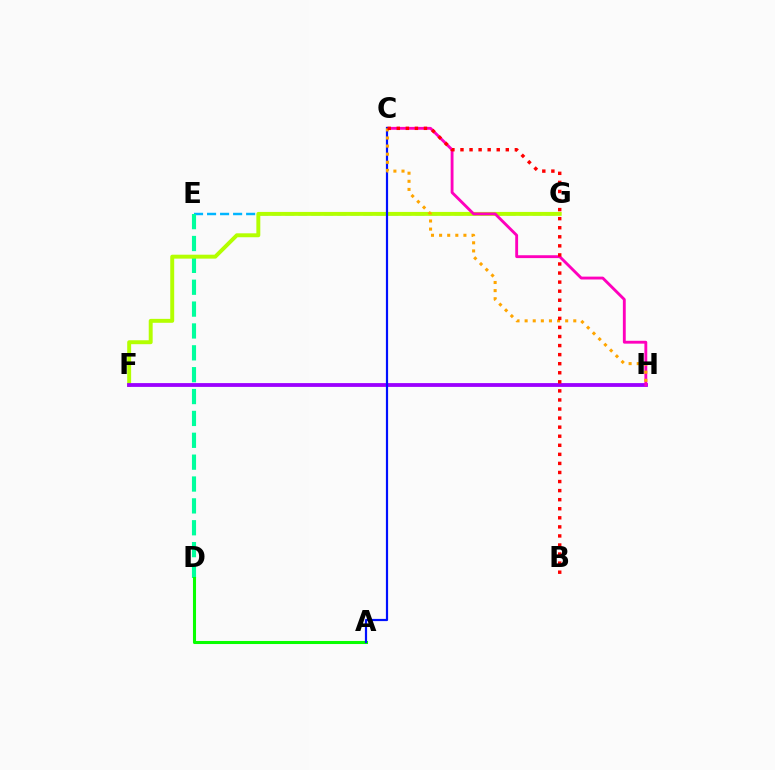{('E', 'G'): [{'color': '#00b5ff', 'line_style': 'dashed', 'thickness': 1.77}], ('D', 'E'): [{'color': '#00ff9d', 'line_style': 'dashed', 'thickness': 2.97}], ('F', 'G'): [{'color': '#b3ff00', 'line_style': 'solid', 'thickness': 2.83}], ('A', 'D'): [{'color': '#08ff00', 'line_style': 'solid', 'thickness': 2.21}], ('F', 'H'): [{'color': '#9b00ff', 'line_style': 'solid', 'thickness': 2.74}], ('C', 'H'): [{'color': '#ff00bd', 'line_style': 'solid', 'thickness': 2.06}, {'color': '#ffa500', 'line_style': 'dotted', 'thickness': 2.2}], ('A', 'C'): [{'color': '#0010ff', 'line_style': 'solid', 'thickness': 1.58}], ('B', 'C'): [{'color': '#ff0000', 'line_style': 'dotted', 'thickness': 2.46}]}